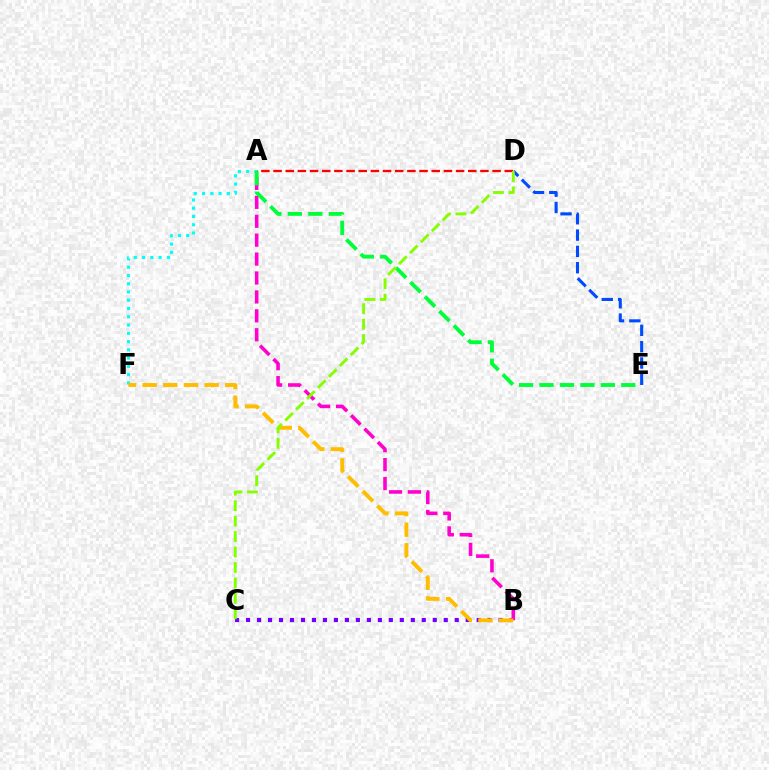{('A', 'F'): [{'color': '#00fff6', 'line_style': 'dotted', 'thickness': 2.25}], ('A', 'B'): [{'color': '#ff00cf', 'line_style': 'dashed', 'thickness': 2.57}], ('B', 'C'): [{'color': '#7200ff', 'line_style': 'dotted', 'thickness': 2.98}], ('D', 'E'): [{'color': '#004bff', 'line_style': 'dashed', 'thickness': 2.22}], ('A', 'D'): [{'color': '#ff0000', 'line_style': 'dashed', 'thickness': 1.65}], ('B', 'F'): [{'color': '#ffbd00', 'line_style': 'dashed', 'thickness': 2.81}], ('A', 'E'): [{'color': '#00ff39', 'line_style': 'dashed', 'thickness': 2.78}], ('C', 'D'): [{'color': '#84ff00', 'line_style': 'dashed', 'thickness': 2.1}]}